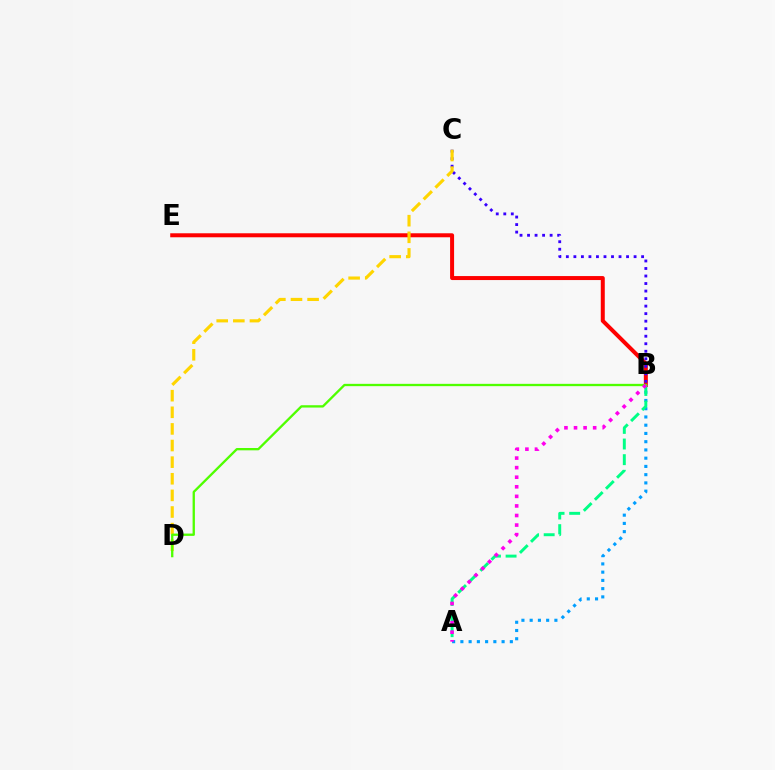{('B', 'E'): [{'color': '#ff0000', 'line_style': 'solid', 'thickness': 2.88}], ('A', 'B'): [{'color': '#009eff', 'line_style': 'dotted', 'thickness': 2.24}, {'color': '#00ff86', 'line_style': 'dashed', 'thickness': 2.12}, {'color': '#ff00ed', 'line_style': 'dotted', 'thickness': 2.6}], ('B', 'C'): [{'color': '#3700ff', 'line_style': 'dotted', 'thickness': 2.04}], ('C', 'D'): [{'color': '#ffd500', 'line_style': 'dashed', 'thickness': 2.26}], ('B', 'D'): [{'color': '#4fff00', 'line_style': 'solid', 'thickness': 1.67}]}